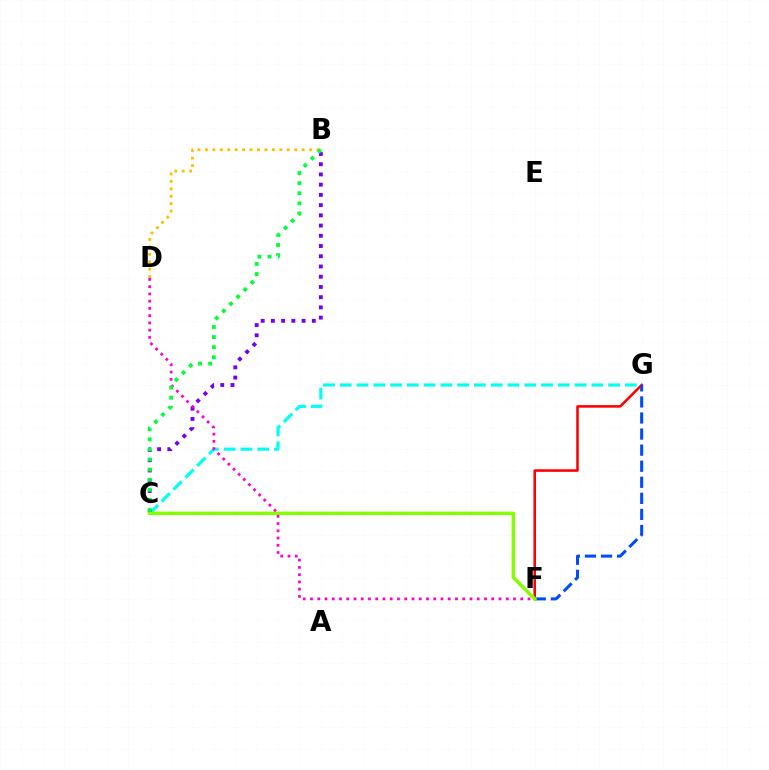{('C', 'G'): [{'color': '#00fff6', 'line_style': 'dashed', 'thickness': 2.28}], ('F', 'G'): [{'color': '#ff0000', 'line_style': 'solid', 'thickness': 1.85}, {'color': '#004bff', 'line_style': 'dashed', 'thickness': 2.18}], ('B', 'D'): [{'color': '#ffbd00', 'line_style': 'dotted', 'thickness': 2.02}], ('B', 'C'): [{'color': '#7200ff', 'line_style': 'dotted', 'thickness': 2.78}, {'color': '#00ff39', 'line_style': 'dotted', 'thickness': 2.74}], ('C', 'F'): [{'color': '#84ff00', 'line_style': 'solid', 'thickness': 2.48}], ('D', 'F'): [{'color': '#ff00cf', 'line_style': 'dotted', 'thickness': 1.97}]}